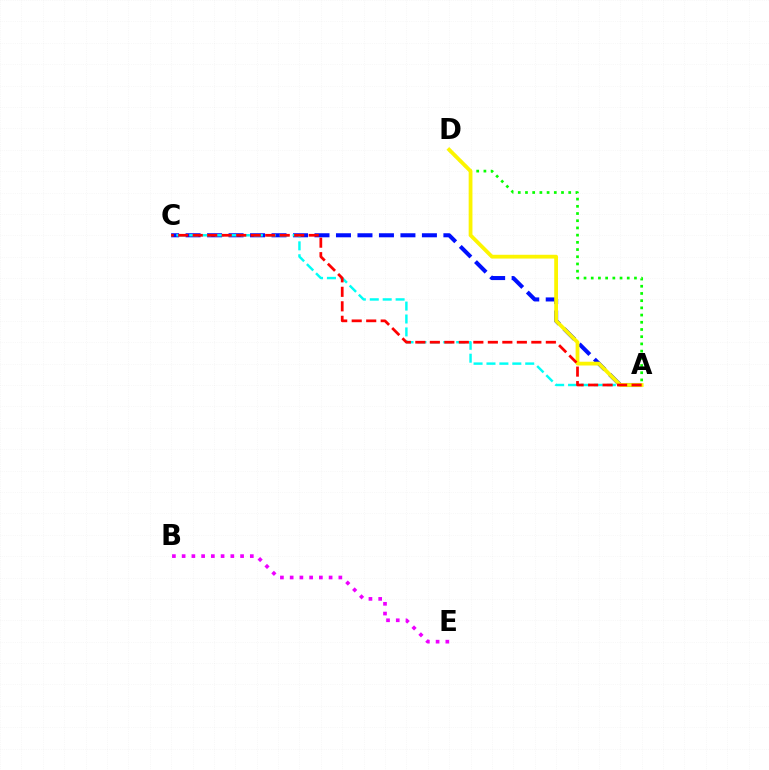{('A', 'C'): [{'color': '#0010ff', 'line_style': 'dashed', 'thickness': 2.92}, {'color': '#00fff6', 'line_style': 'dashed', 'thickness': 1.76}, {'color': '#ff0000', 'line_style': 'dashed', 'thickness': 1.97}], ('B', 'E'): [{'color': '#ee00ff', 'line_style': 'dotted', 'thickness': 2.65}], ('A', 'D'): [{'color': '#08ff00', 'line_style': 'dotted', 'thickness': 1.96}, {'color': '#fcf500', 'line_style': 'solid', 'thickness': 2.72}]}